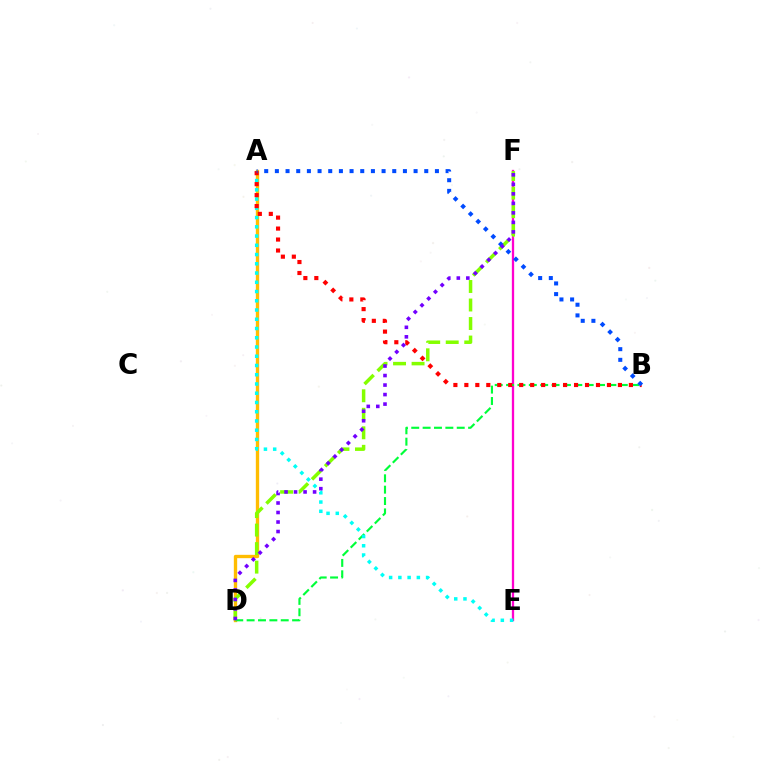{('E', 'F'): [{'color': '#ff00cf', 'line_style': 'solid', 'thickness': 1.66}], ('A', 'D'): [{'color': '#ffbd00', 'line_style': 'solid', 'thickness': 2.41}], ('B', 'D'): [{'color': '#00ff39', 'line_style': 'dashed', 'thickness': 1.54}], ('A', 'E'): [{'color': '#00fff6', 'line_style': 'dotted', 'thickness': 2.51}], ('A', 'B'): [{'color': '#ff0000', 'line_style': 'dotted', 'thickness': 2.98}, {'color': '#004bff', 'line_style': 'dotted', 'thickness': 2.9}], ('D', 'F'): [{'color': '#84ff00', 'line_style': 'dashed', 'thickness': 2.52}, {'color': '#7200ff', 'line_style': 'dotted', 'thickness': 2.59}]}